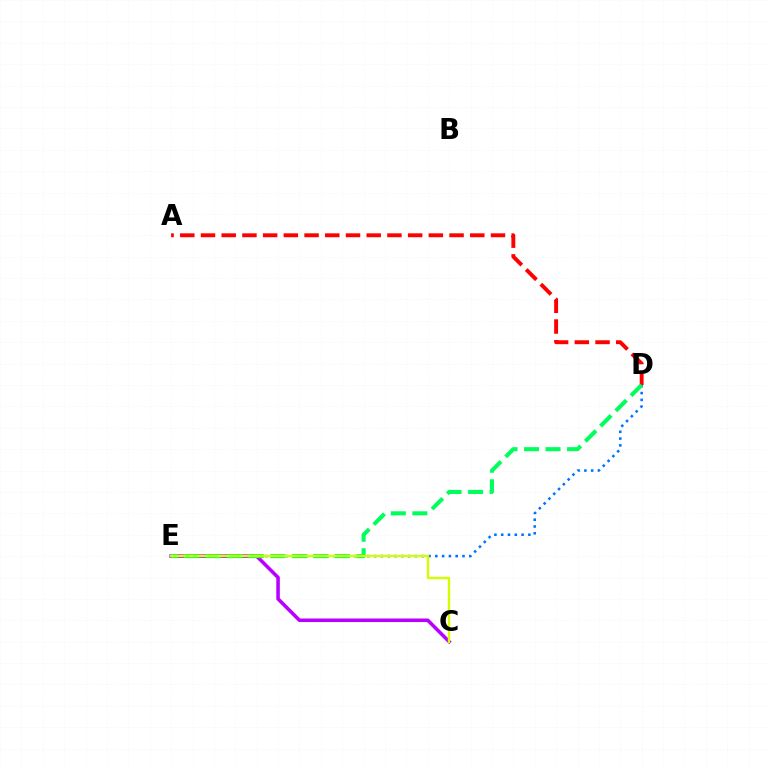{('C', 'E'): [{'color': '#b900ff', 'line_style': 'solid', 'thickness': 2.55}, {'color': '#d1ff00', 'line_style': 'solid', 'thickness': 1.71}], ('A', 'D'): [{'color': '#ff0000', 'line_style': 'dashed', 'thickness': 2.81}], ('D', 'E'): [{'color': '#0074ff', 'line_style': 'dotted', 'thickness': 1.85}, {'color': '#00ff5c', 'line_style': 'dashed', 'thickness': 2.93}]}